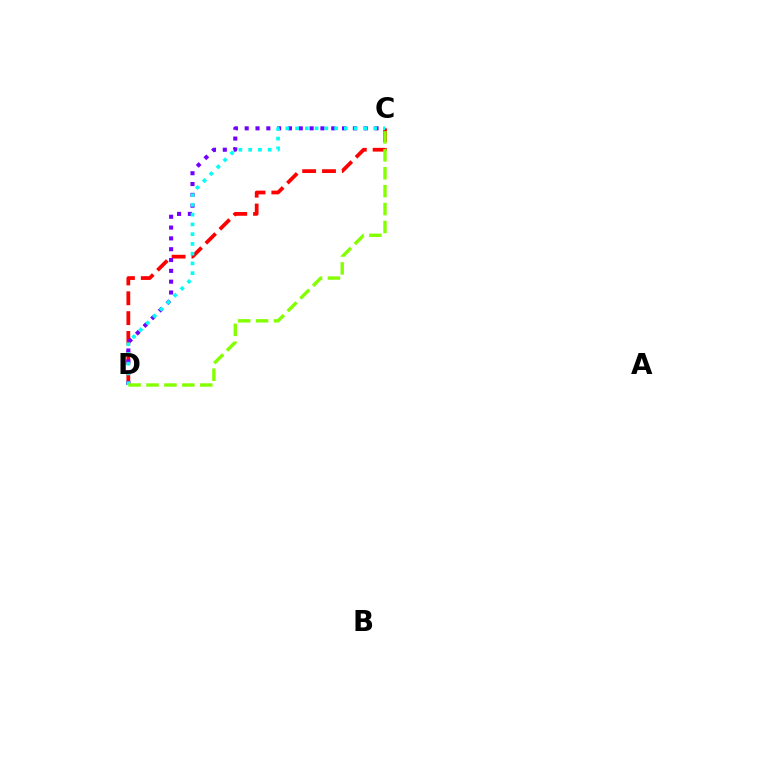{('C', 'D'): [{'color': '#ff0000', 'line_style': 'dashed', 'thickness': 2.69}, {'color': '#7200ff', 'line_style': 'dotted', 'thickness': 2.94}, {'color': '#00fff6', 'line_style': 'dotted', 'thickness': 2.65}, {'color': '#84ff00', 'line_style': 'dashed', 'thickness': 2.43}]}